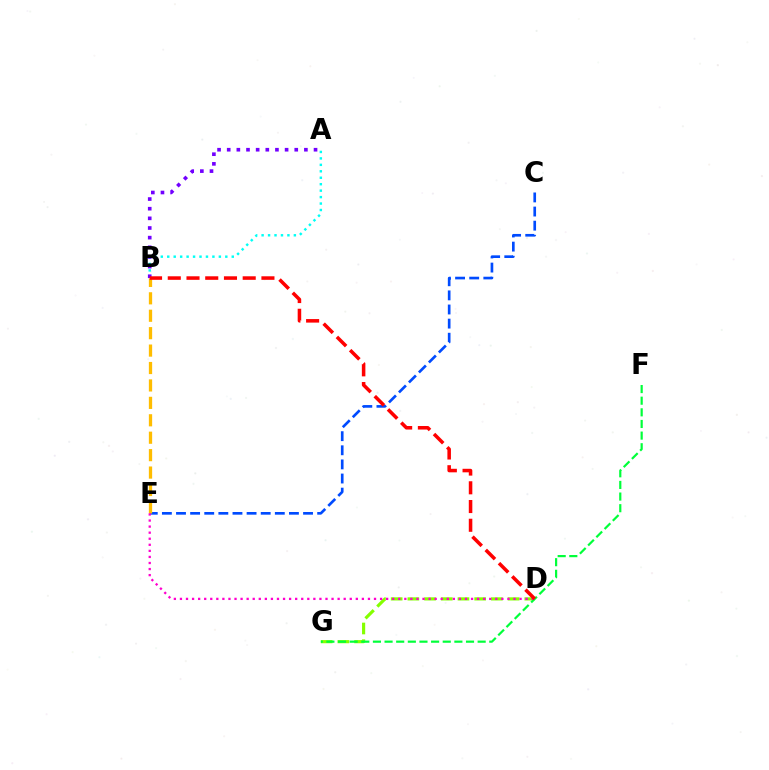{('C', 'E'): [{'color': '#004bff', 'line_style': 'dashed', 'thickness': 1.92}], ('A', 'B'): [{'color': '#00fff6', 'line_style': 'dotted', 'thickness': 1.75}, {'color': '#7200ff', 'line_style': 'dotted', 'thickness': 2.62}], ('B', 'E'): [{'color': '#ffbd00', 'line_style': 'dashed', 'thickness': 2.37}], ('D', 'G'): [{'color': '#84ff00', 'line_style': 'dashed', 'thickness': 2.27}], ('F', 'G'): [{'color': '#00ff39', 'line_style': 'dashed', 'thickness': 1.58}], ('D', 'E'): [{'color': '#ff00cf', 'line_style': 'dotted', 'thickness': 1.65}], ('B', 'D'): [{'color': '#ff0000', 'line_style': 'dashed', 'thickness': 2.54}]}